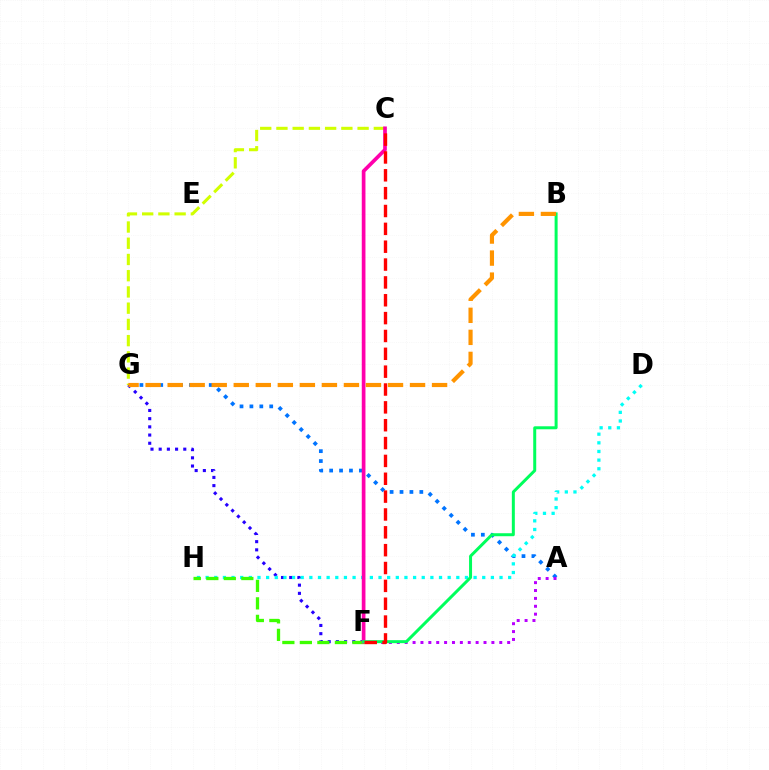{('A', 'G'): [{'color': '#0074ff', 'line_style': 'dotted', 'thickness': 2.69}], ('F', 'G'): [{'color': '#2500ff', 'line_style': 'dotted', 'thickness': 2.23}], ('D', 'H'): [{'color': '#00fff6', 'line_style': 'dotted', 'thickness': 2.35}], ('F', 'H'): [{'color': '#3dff00', 'line_style': 'dashed', 'thickness': 2.38}], ('A', 'F'): [{'color': '#b900ff', 'line_style': 'dotted', 'thickness': 2.14}], ('C', 'G'): [{'color': '#d1ff00', 'line_style': 'dashed', 'thickness': 2.2}], ('C', 'F'): [{'color': '#ff00ac', 'line_style': 'solid', 'thickness': 2.66}, {'color': '#ff0000', 'line_style': 'dashed', 'thickness': 2.42}], ('B', 'F'): [{'color': '#00ff5c', 'line_style': 'solid', 'thickness': 2.15}], ('B', 'G'): [{'color': '#ff9400', 'line_style': 'dashed', 'thickness': 2.99}]}